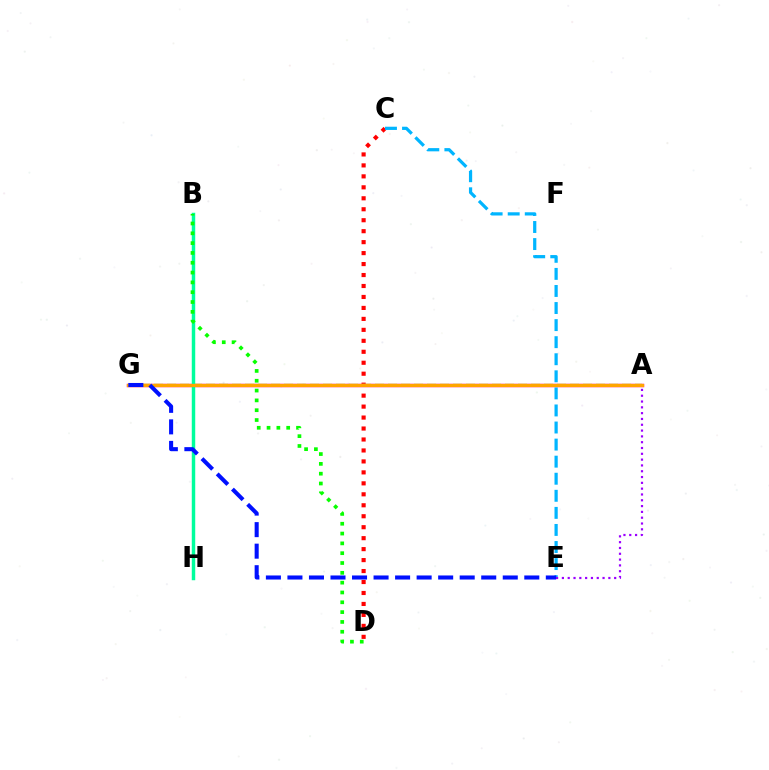{('C', 'D'): [{'color': '#ff0000', 'line_style': 'dotted', 'thickness': 2.98}], ('A', 'G'): [{'color': '#ff00bd', 'line_style': 'solid', 'thickness': 2.47}, {'color': '#b3ff00', 'line_style': 'dashed', 'thickness': 1.77}, {'color': '#ffa500', 'line_style': 'solid', 'thickness': 2.35}], ('B', 'H'): [{'color': '#00ff9d', 'line_style': 'solid', 'thickness': 2.49}], ('C', 'E'): [{'color': '#00b5ff', 'line_style': 'dashed', 'thickness': 2.32}], ('A', 'E'): [{'color': '#9b00ff', 'line_style': 'dotted', 'thickness': 1.58}], ('B', 'D'): [{'color': '#08ff00', 'line_style': 'dotted', 'thickness': 2.67}], ('E', 'G'): [{'color': '#0010ff', 'line_style': 'dashed', 'thickness': 2.93}]}